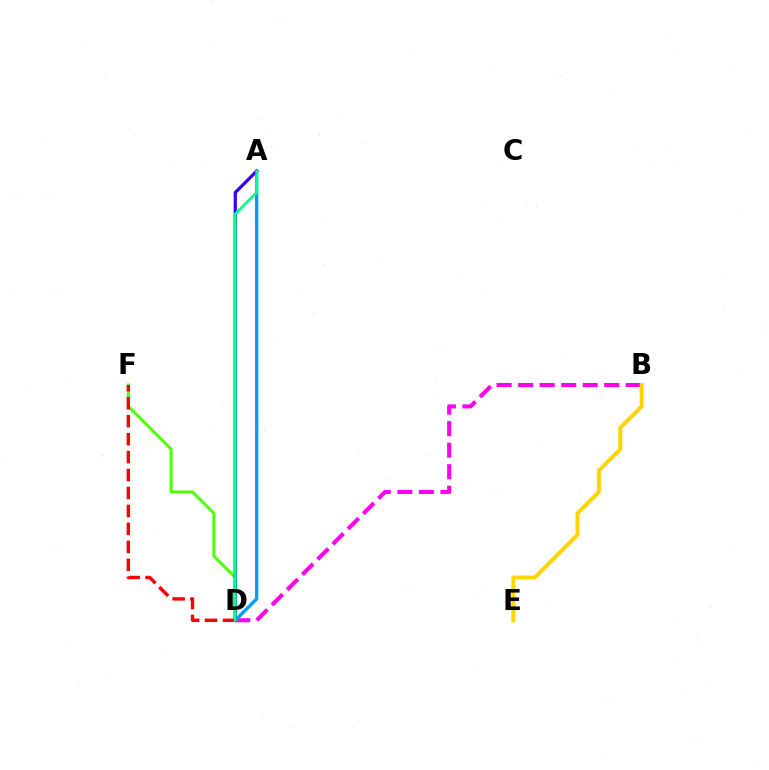{('B', 'D'): [{'color': '#ff00ed', 'line_style': 'dashed', 'thickness': 2.92}], ('A', 'D'): [{'color': '#009eff', 'line_style': 'solid', 'thickness': 2.44}, {'color': '#3700ff', 'line_style': 'solid', 'thickness': 2.34}, {'color': '#00ff86', 'line_style': 'solid', 'thickness': 1.99}], ('D', 'F'): [{'color': '#4fff00', 'line_style': 'solid', 'thickness': 2.13}, {'color': '#ff0000', 'line_style': 'dashed', 'thickness': 2.44}], ('B', 'E'): [{'color': '#ffd500', 'line_style': 'solid', 'thickness': 2.87}]}